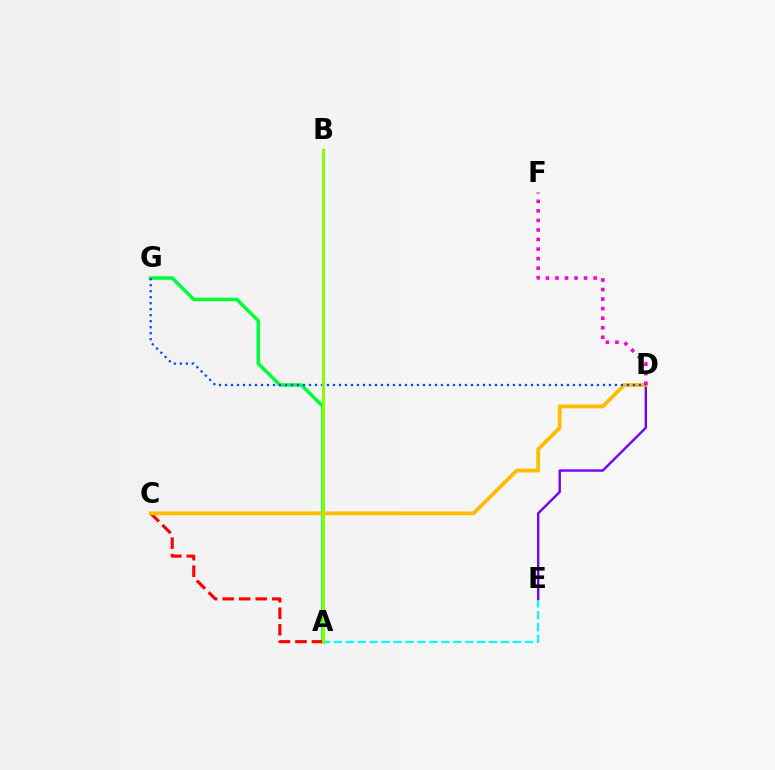{('A', 'G'): [{'color': '#00ff39', 'line_style': 'solid', 'thickness': 2.54}], ('A', 'E'): [{'color': '#00fff6', 'line_style': 'dashed', 'thickness': 1.62}], ('A', 'C'): [{'color': '#ff0000', 'line_style': 'dashed', 'thickness': 2.24}], ('D', 'E'): [{'color': '#7200ff', 'line_style': 'solid', 'thickness': 1.71}], ('C', 'D'): [{'color': '#ffbd00', 'line_style': 'solid', 'thickness': 2.74}], ('D', 'G'): [{'color': '#004bff', 'line_style': 'dotted', 'thickness': 1.63}], ('A', 'B'): [{'color': '#84ff00', 'line_style': 'solid', 'thickness': 2.19}], ('D', 'F'): [{'color': '#ff00cf', 'line_style': 'dotted', 'thickness': 2.59}]}